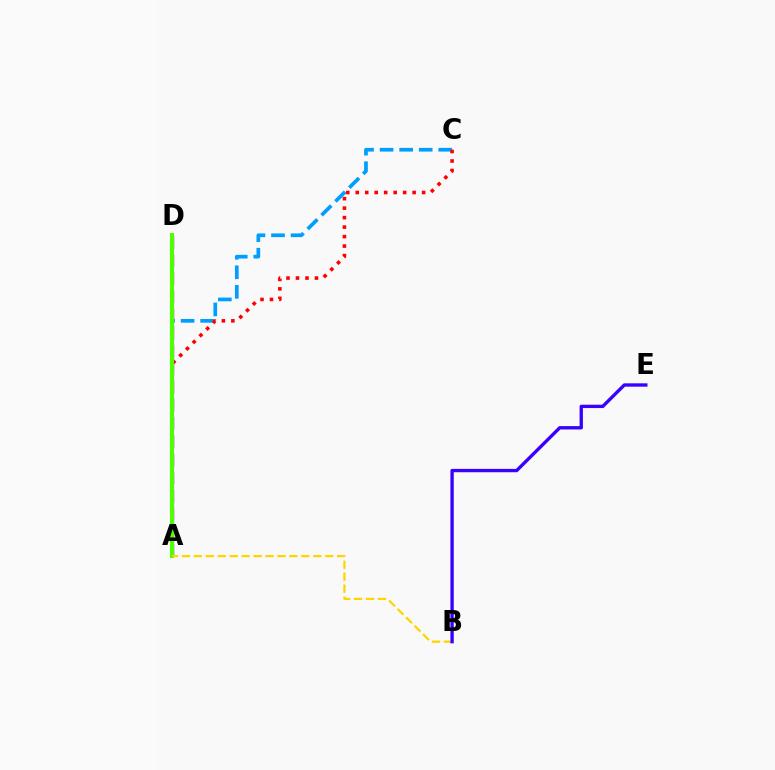{('A', 'D'): [{'color': '#ff00ed', 'line_style': 'dashed', 'thickness': 2.46}, {'color': '#00ff86', 'line_style': 'dashed', 'thickness': 2.92}, {'color': '#4fff00', 'line_style': 'solid', 'thickness': 2.92}], ('A', 'C'): [{'color': '#009eff', 'line_style': 'dashed', 'thickness': 2.66}, {'color': '#ff0000', 'line_style': 'dotted', 'thickness': 2.58}], ('A', 'B'): [{'color': '#ffd500', 'line_style': 'dashed', 'thickness': 1.62}], ('B', 'E'): [{'color': '#3700ff', 'line_style': 'solid', 'thickness': 2.41}]}